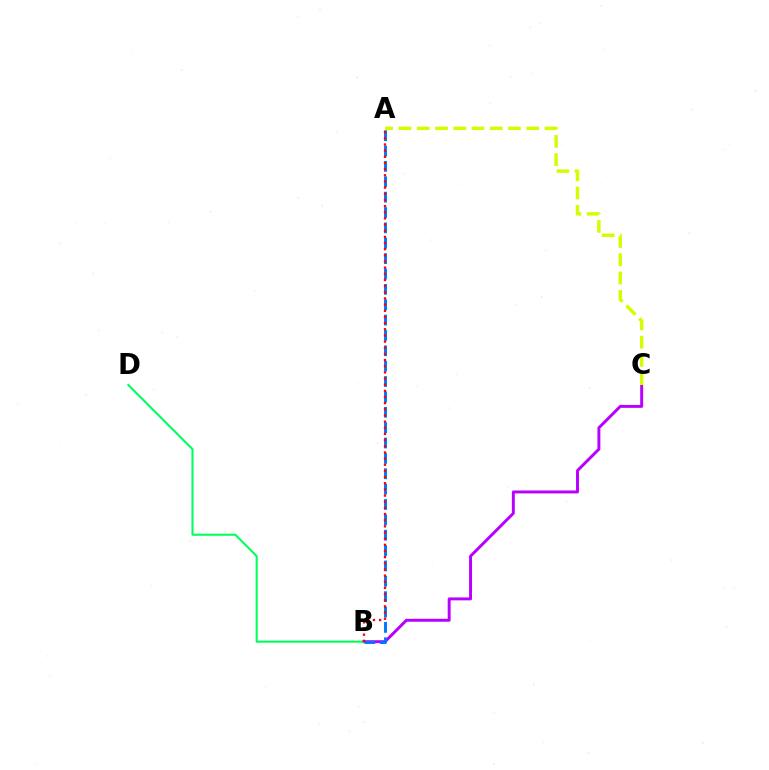{('B', 'C'): [{'color': '#b900ff', 'line_style': 'solid', 'thickness': 2.11}], ('B', 'D'): [{'color': '#00ff5c', 'line_style': 'solid', 'thickness': 1.51}], ('A', 'C'): [{'color': '#d1ff00', 'line_style': 'dashed', 'thickness': 2.48}], ('A', 'B'): [{'color': '#0074ff', 'line_style': 'dashed', 'thickness': 2.09}, {'color': '#ff0000', 'line_style': 'dotted', 'thickness': 1.67}]}